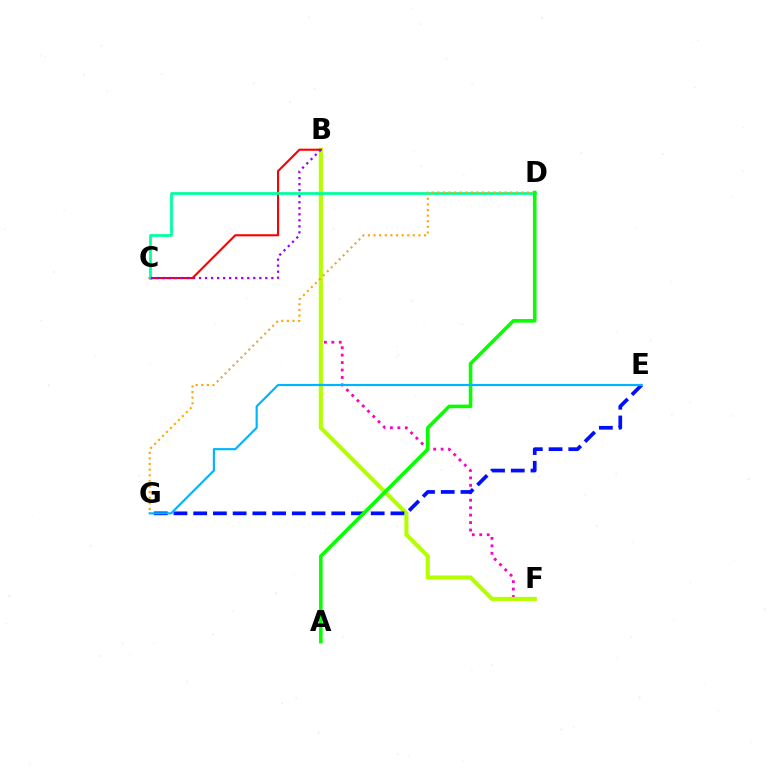{('B', 'F'): [{'color': '#ff00bd', 'line_style': 'dotted', 'thickness': 2.02}, {'color': '#b3ff00', 'line_style': 'solid', 'thickness': 2.94}], ('B', 'C'): [{'color': '#ff0000', 'line_style': 'solid', 'thickness': 1.52}, {'color': '#9b00ff', 'line_style': 'dotted', 'thickness': 1.64}], ('C', 'D'): [{'color': '#00ff9d', 'line_style': 'solid', 'thickness': 1.97}], ('E', 'G'): [{'color': '#0010ff', 'line_style': 'dashed', 'thickness': 2.68}, {'color': '#00b5ff', 'line_style': 'solid', 'thickness': 1.56}], ('D', 'G'): [{'color': '#ffa500', 'line_style': 'dotted', 'thickness': 1.52}], ('A', 'D'): [{'color': '#08ff00', 'line_style': 'solid', 'thickness': 2.57}]}